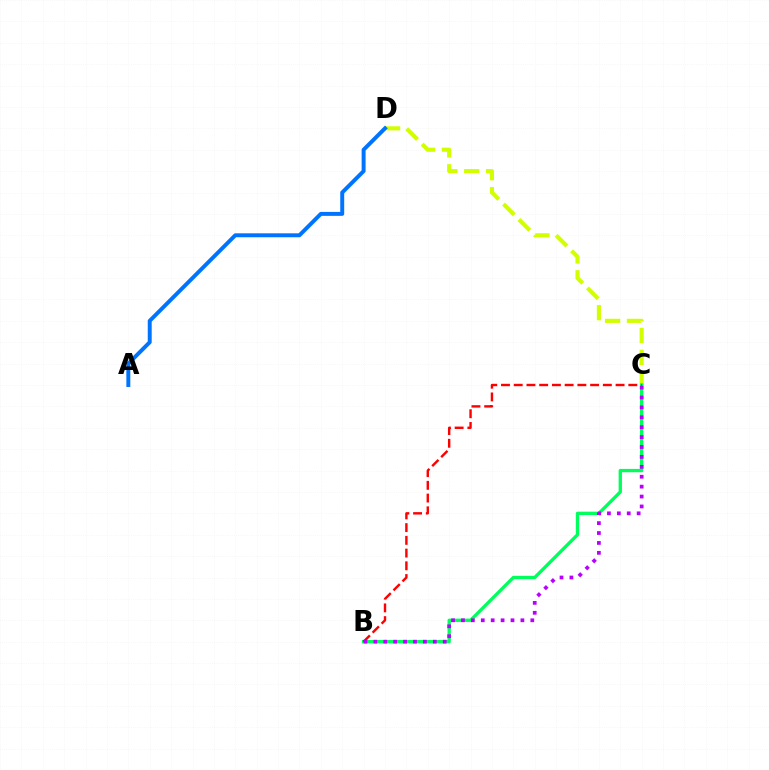{('C', 'D'): [{'color': '#d1ff00', 'line_style': 'dashed', 'thickness': 2.97}], ('B', 'C'): [{'color': '#00ff5c', 'line_style': 'solid', 'thickness': 2.39}, {'color': '#ff0000', 'line_style': 'dashed', 'thickness': 1.73}, {'color': '#b900ff', 'line_style': 'dotted', 'thickness': 2.69}], ('A', 'D'): [{'color': '#0074ff', 'line_style': 'solid', 'thickness': 2.84}]}